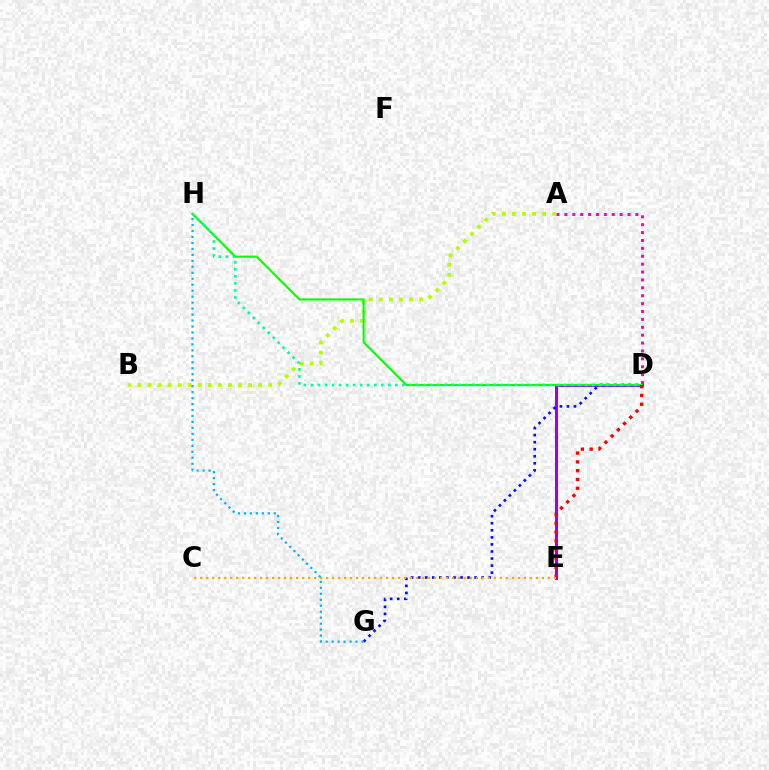{('D', 'E'): [{'color': '#9b00ff', 'line_style': 'solid', 'thickness': 2.18}, {'color': '#ff0000', 'line_style': 'dotted', 'thickness': 2.39}], ('A', 'B'): [{'color': '#b3ff00', 'line_style': 'dotted', 'thickness': 2.73}], ('D', 'G'): [{'color': '#0010ff', 'line_style': 'dotted', 'thickness': 1.92}], ('G', 'H'): [{'color': '#00b5ff', 'line_style': 'dotted', 'thickness': 1.62}], ('D', 'H'): [{'color': '#08ff00', 'line_style': 'solid', 'thickness': 1.54}, {'color': '#00ff9d', 'line_style': 'dotted', 'thickness': 1.91}], ('A', 'D'): [{'color': '#ff00bd', 'line_style': 'dotted', 'thickness': 2.14}], ('C', 'E'): [{'color': '#ffa500', 'line_style': 'dotted', 'thickness': 1.63}]}